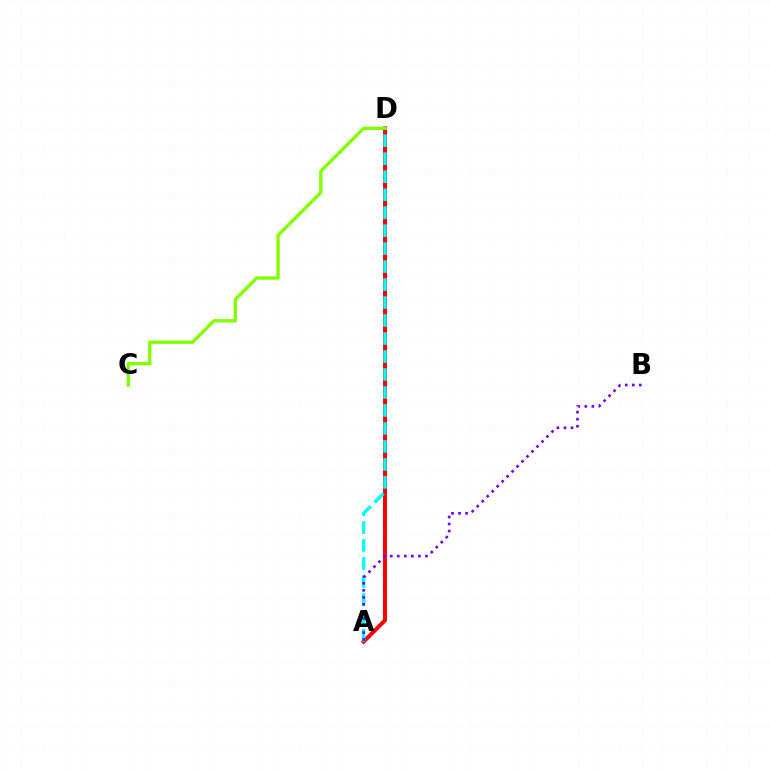{('A', 'D'): [{'color': '#ff0000', 'line_style': 'solid', 'thickness': 2.89}, {'color': '#00fff6', 'line_style': 'dashed', 'thickness': 2.44}], ('A', 'B'): [{'color': '#7200ff', 'line_style': 'dotted', 'thickness': 1.91}], ('C', 'D'): [{'color': '#84ff00', 'line_style': 'solid', 'thickness': 2.44}]}